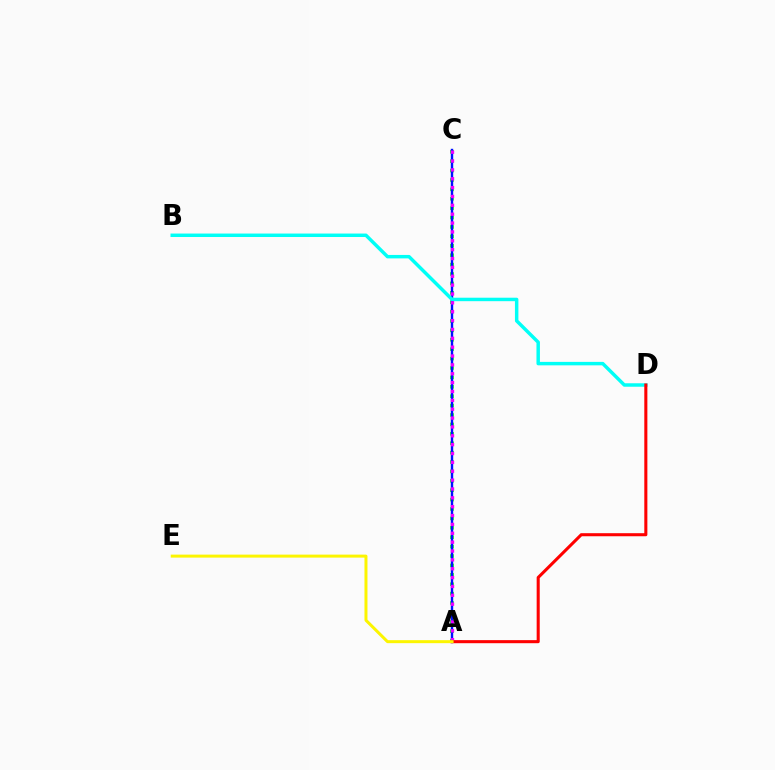{('A', 'C'): [{'color': '#08ff00', 'line_style': 'dotted', 'thickness': 2.55}, {'color': '#0010ff', 'line_style': 'solid', 'thickness': 1.73}, {'color': '#ee00ff', 'line_style': 'dotted', 'thickness': 2.41}], ('B', 'D'): [{'color': '#00fff6', 'line_style': 'solid', 'thickness': 2.49}], ('A', 'D'): [{'color': '#ff0000', 'line_style': 'solid', 'thickness': 2.21}], ('A', 'E'): [{'color': '#fcf500', 'line_style': 'solid', 'thickness': 2.16}]}